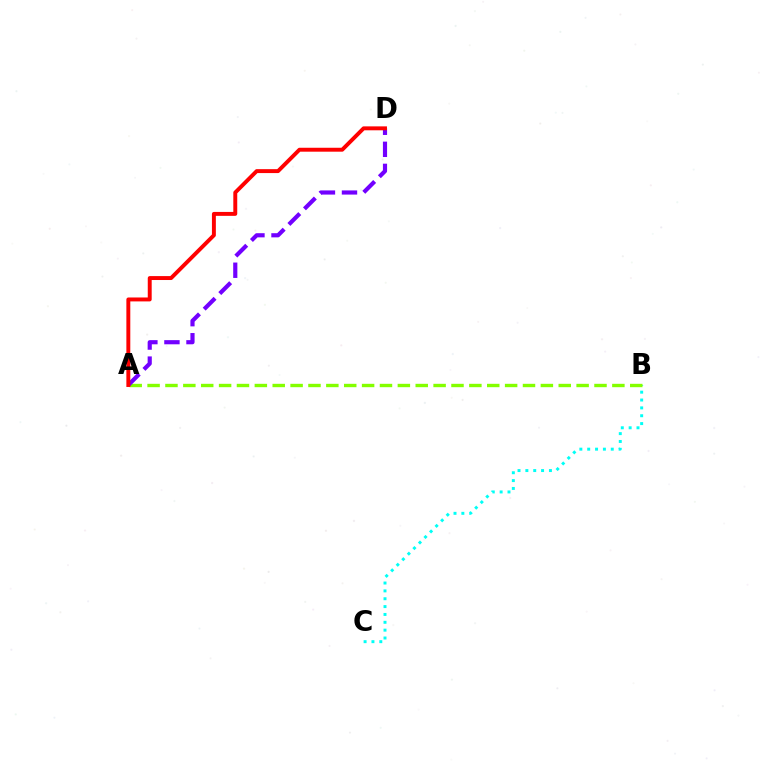{('B', 'C'): [{'color': '#00fff6', 'line_style': 'dotted', 'thickness': 2.13}], ('A', 'B'): [{'color': '#84ff00', 'line_style': 'dashed', 'thickness': 2.43}], ('A', 'D'): [{'color': '#7200ff', 'line_style': 'dashed', 'thickness': 3.0}, {'color': '#ff0000', 'line_style': 'solid', 'thickness': 2.83}]}